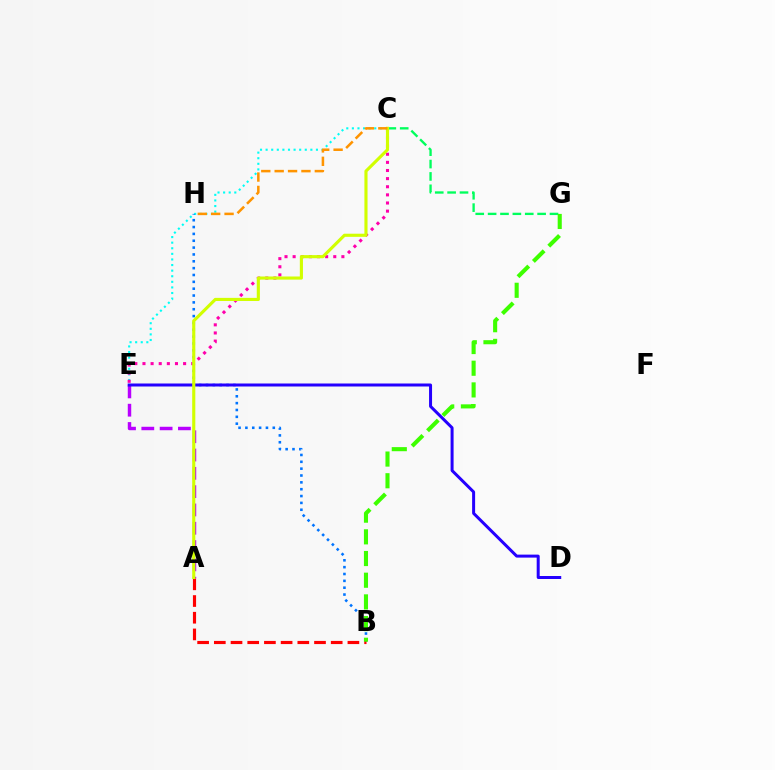{('C', 'E'): [{'color': '#00fff6', 'line_style': 'dotted', 'thickness': 1.52}, {'color': '#ff00ac', 'line_style': 'dotted', 'thickness': 2.21}], ('B', 'H'): [{'color': '#0074ff', 'line_style': 'dotted', 'thickness': 1.86}], ('C', 'G'): [{'color': '#00ff5c', 'line_style': 'dashed', 'thickness': 1.68}], ('A', 'E'): [{'color': '#b900ff', 'line_style': 'dashed', 'thickness': 2.49}], ('A', 'B'): [{'color': '#ff0000', 'line_style': 'dashed', 'thickness': 2.27}], ('B', 'G'): [{'color': '#3dff00', 'line_style': 'dashed', 'thickness': 2.95}], ('D', 'E'): [{'color': '#2500ff', 'line_style': 'solid', 'thickness': 2.16}], ('A', 'C'): [{'color': '#d1ff00', 'line_style': 'solid', 'thickness': 2.25}], ('C', 'H'): [{'color': '#ff9400', 'line_style': 'dashed', 'thickness': 1.82}]}